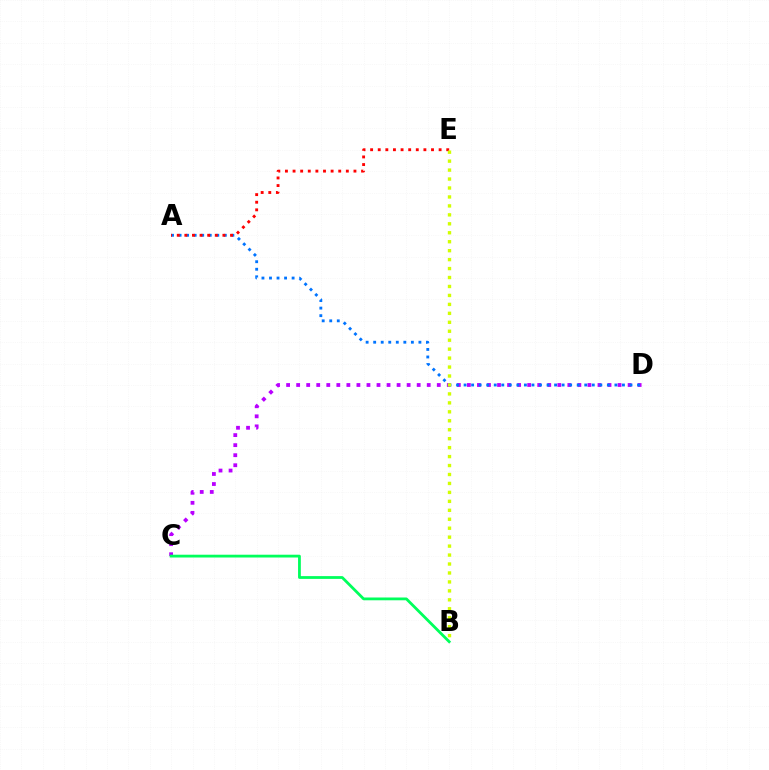{('C', 'D'): [{'color': '#b900ff', 'line_style': 'dotted', 'thickness': 2.73}], ('A', 'D'): [{'color': '#0074ff', 'line_style': 'dotted', 'thickness': 2.05}], ('A', 'E'): [{'color': '#ff0000', 'line_style': 'dotted', 'thickness': 2.07}], ('B', 'E'): [{'color': '#d1ff00', 'line_style': 'dotted', 'thickness': 2.43}], ('B', 'C'): [{'color': '#00ff5c', 'line_style': 'solid', 'thickness': 2.01}]}